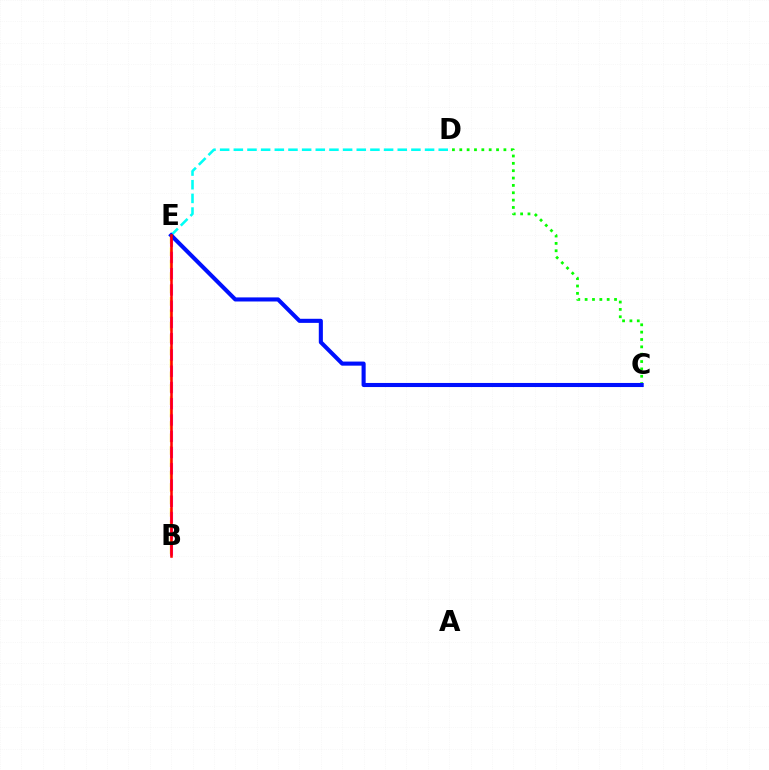{('B', 'E'): [{'color': '#fcf500', 'line_style': 'dashed', 'thickness': 1.69}, {'color': '#ee00ff', 'line_style': 'dashed', 'thickness': 2.21}, {'color': '#ff0000', 'line_style': 'solid', 'thickness': 1.83}], ('D', 'E'): [{'color': '#00fff6', 'line_style': 'dashed', 'thickness': 1.86}], ('C', 'D'): [{'color': '#08ff00', 'line_style': 'dotted', 'thickness': 2.0}], ('C', 'E'): [{'color': '#0010ff', 'line_style': 'solid', 'thickness': 2.94}]}